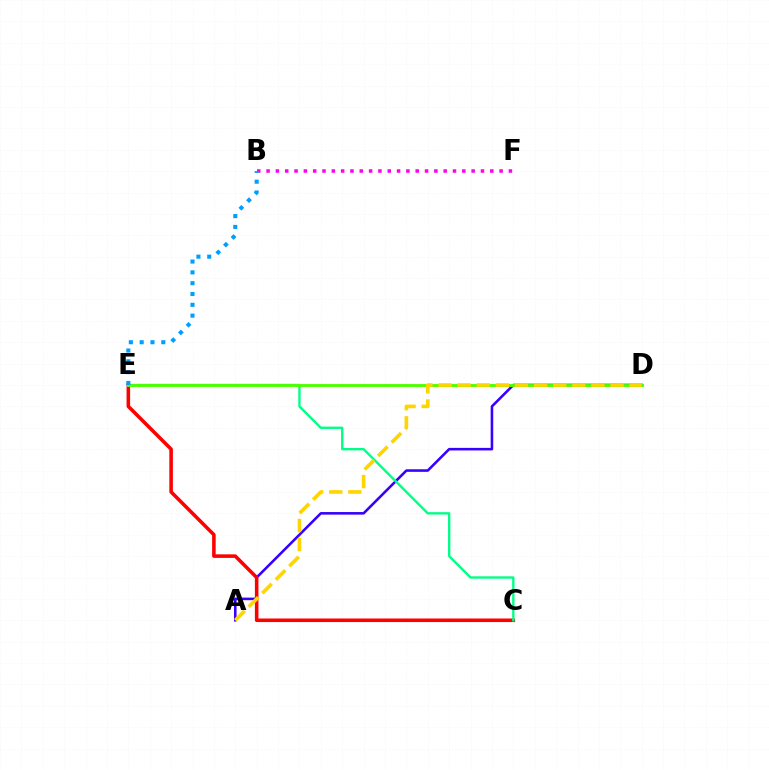{('A', 'D'): [{'color': '#3700ff', 'line_style': 'solid', 'thickness': 1.85}, {'color': '#ffd500', 'line_style': 'dashed', 'thickness': 2.6}], ('C', 'E'): [{'color': '#ff0000', 'line_style': 'solid', 'thickness': 2.56}, {'color': '#00ff86', 'line_style': 'solid', 'thickness': 1.7}], ('B', 'F'): [{'color': '#ff00ed', 'line_style': 'dotted', 'thickness': 2.53}], ('D', 'E'): [{'color': '#4fff00', 'line_style': 'solid', 'thickness': 2.06}], ('B', 'E'): [{'color': '#009eff', 'line_style': 'dotted', 'thickness': 2.94}]}